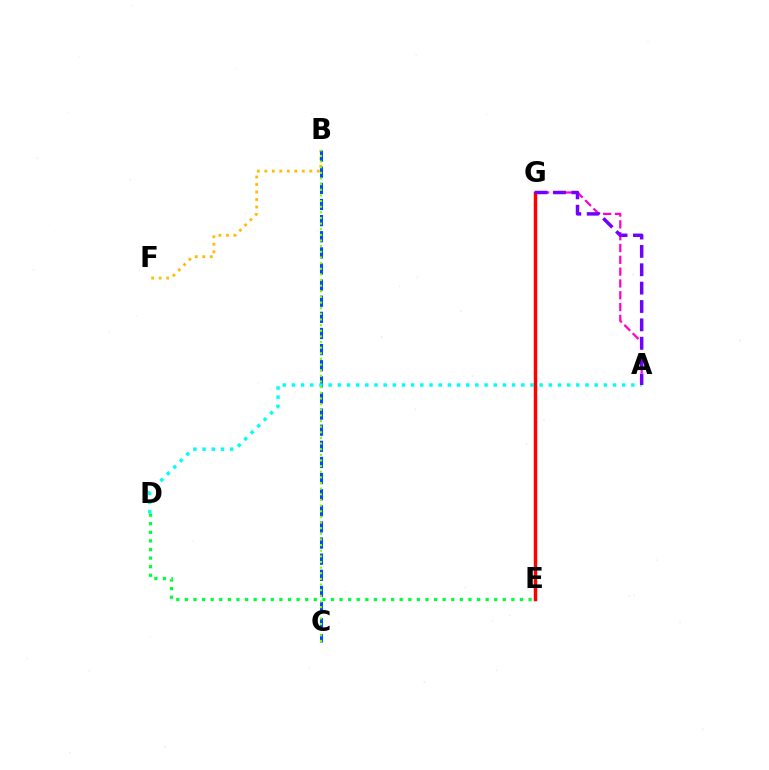{('B', 'F'): [{'color': '#ffbd00', 'line_style': 'dotted', 'thickness': 2.04}], ('A', 'G'): [{'color': '#ff00cf', 'line_style': 'dashed', 'thickness': 1.6}, {'color': '#7200ff', 'line_style': 'dashed', 'thickness': 2.49}], ('D', 'E'): [{'color': '#00ff39', 'line_style': 'dotted', 'thickness': 2.33}], ('B', 'C'): [{'color': '#004bff', 'line_style': 'dashed', 'thickness': 2.19}, {'color': '#84ff00', 'line_style': 'dotted', 'thickness': 1.53}], ('A', 'D'): [{'color': '#00fff6', 'line_style': 'dotted', 'thickness': 2.49}], ('E', 'G'): [{'color': '#ff0000', 'line_style': 'solid', 'thickness': 2.49}]}